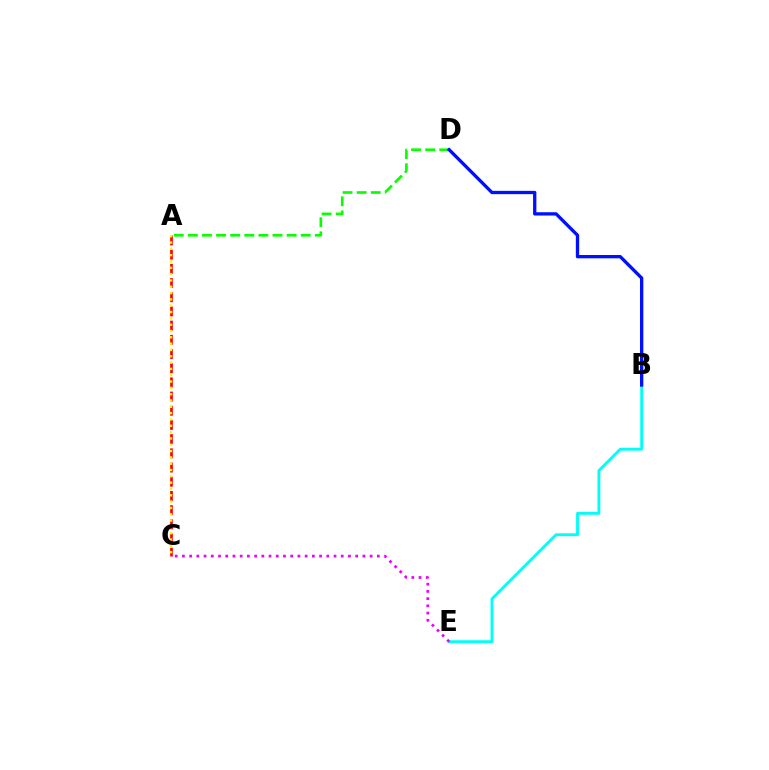{('A', 'D'): [{'color': '#08ff00', 'line_style': 'dashed', 'thickness': 1.92}], ('B', 'E'): [{'color': '#00fff6', 'line_style': 'solid', 'thickness': 2.06}], ('A', 'C'): [{'color': '#ff0000', 'line_style': 'dashed', 'thickness': 1.93}, {'color': '#fcf500', 'line_style': 'dotted', 'thickness': 1.72}], ('C', 'E'): [{'color': '#ee00ff', 'line_style': 'dotted', 'thickness': 1.96}], ('B', 'D'): [{'color': '#0010ff', 'line_style': 'solid', 'thickness': 2.39}]}